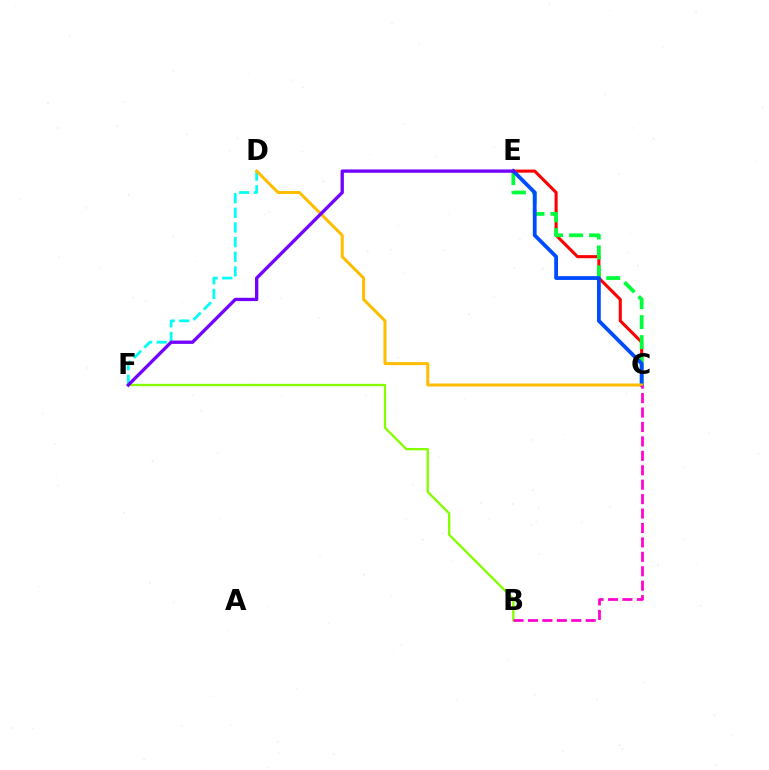{('B', 'F'): [{'color': '#84ff00', 'line_style': 'solid', 'thickness': 1.67}], ('D', 'F'): [{'color': '#00fff6', 'line_style': 'dashed', 'thickness': 1.99}], ('C', 'E'): [{'color': '#ff0000', 'line_style': 'solid', 'thickness': 2.21}, {'color': '#00ff39', 'line_style': 'dashed', 'thickness': 2.72}, {'color': '#004bff', 'line_style': 'solid', 'thickness': 2.73}], ('C', 'D'): [{'color': '#ffbd00', 'line_style': 'solid', 'thickness': 2.16}], ('E', 'F'): [{'color': '#7200ff', 'line_style': 'solid', 'thickness': 2.39}], ('B', 'C'): [{'color': '#ff00cf', 'line_style': 'dashed', 'thickness': 1.96}]}